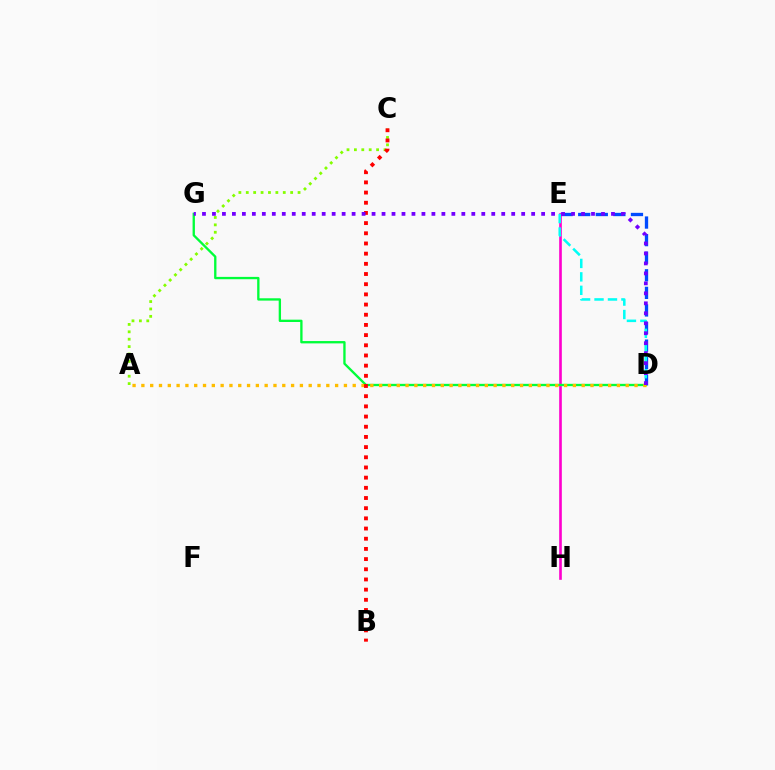{('D', 'E'): [{'color': '#004bff', 'line_style': 'dashed', 'thickness': 2.39}, {'color': '#00fff6', 'line_style': 'dashed', 'thickness': 1.83}], ('A', 'C'): [{'color': '#84ff00', 'line_style': 'dotted', 'thickness': 2.01}], ('E', 'H'): [{'color': '#ff00cf', 'line_style': 'solid', 'thickness': 1.9}], ('D', 'G'): [{'color': '#00ff39', 'line_style': 'solid', 'thickness': 1.68}, {'color': '#7200ff', 'line_style': 'dotted', 'thickness': 2.71}], ('A', 'D'): [{'color': '#ffbd00', 'line_style': 'dotted', 'thickness': 2.39}], ('B', 'C'): [{'color': '#ff0000', 'line_style': 'dotted', 'thickness': 2.77}]}